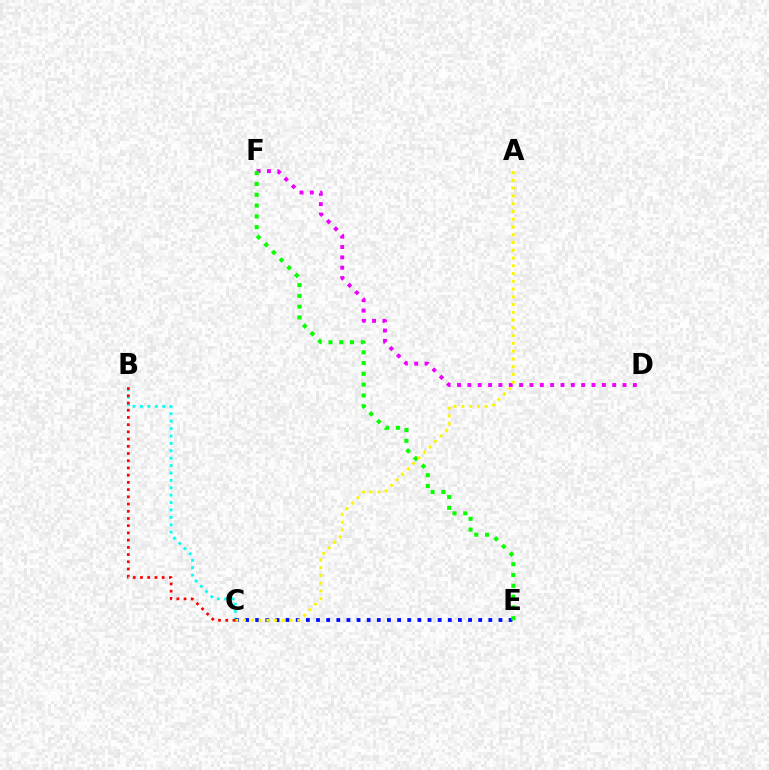{('D', 'F'): [{'color': '#ee00ff', 'line_style': 'dotted', 'thickness': 2.81}], ('B', 'C'): [{'color': '#00fff6', 'line_style': 'dotted', 'thickness': 2.01}, {'color': '#ff0000', 'line_style': 'dotted', 'thickness': 1.96}], ('C', 'E'): [{'color': '#0010ff', 'line_style': 'dotted', 'thickness': 2.75}], ('E', 'F'): [{'color': '#08ff00', 'line_style': 'dotted', 'thickness': 2.94}], ('A', 'C'): [{'color': '#fcf500', 'line_style': 'dotted', 'thickness': 2.11}]}